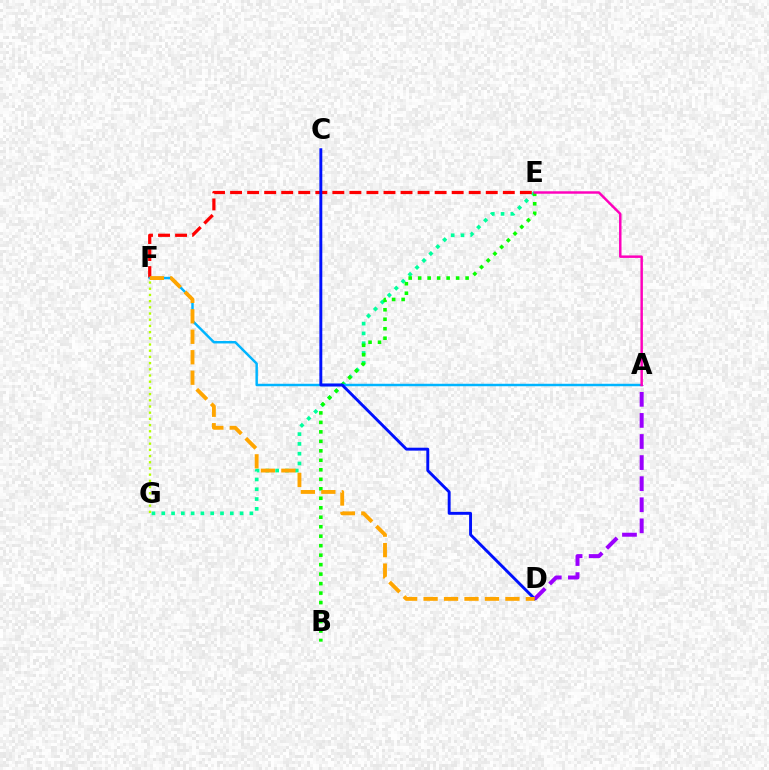{('E', 'G'): [{'color': '#00ff9d', 'line_style': 'dotted', 'thickness': 2.66}], ('E', 'F'): [{'color': '#ff0000', 'line_style': 'dashed', 'thickness': 2.32}], ('B', 'E'): [{'color': '#08ff00', 'line_style': 'dotted', 'thickness': 2.58}], ('A', 'F'): [{'color': '#00b5ff', 'line_style': 'solid', 'thickness': 1.77}], ('C', 'D'): [{'color': '#0010ff', 'line_style': 'solid', 'thickness': 2.1}], ('A', 'D'): [{'color': '#9b00ff', 'line_style': 'dashed', 'thickness': 2.86}], ('D', 'F'): [{'color': '#ffa500', 'line_style': 'dashed', 'thickness': 2.78}], ('F', 'G'): [{'color': '#b3ff00', 'line_style': 'dotted', 'thickness': 1.68}], ('A', 'E'): [{'color': '#ff00bd', 'line_style': 'solid', 'thickness': 1.77}]}